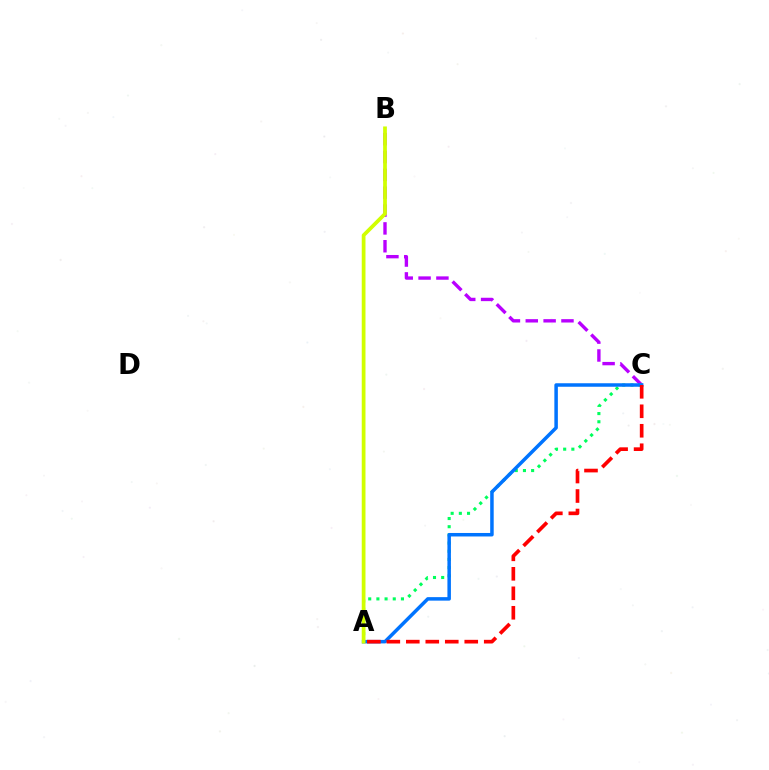{('B', 'C'): [{'color': '#b900ff', 'line_style': 'dashed', 'thickness': 2.42}], ('A', 'C'): [{'color': '#00ff5c', 'line_style': 'dotted', 'thickness': 2.22}, {'color': '#0074ff', 'line_style': 'solid', 'thickness': 2.52}, {'color': '#ff0000', 'line_style': 'dashed', 'thickness': 2.65}], ('A', 'B'): [{'color': '#d1ff00', 'line_style': 'solid', 'thickness': 2.69}]}